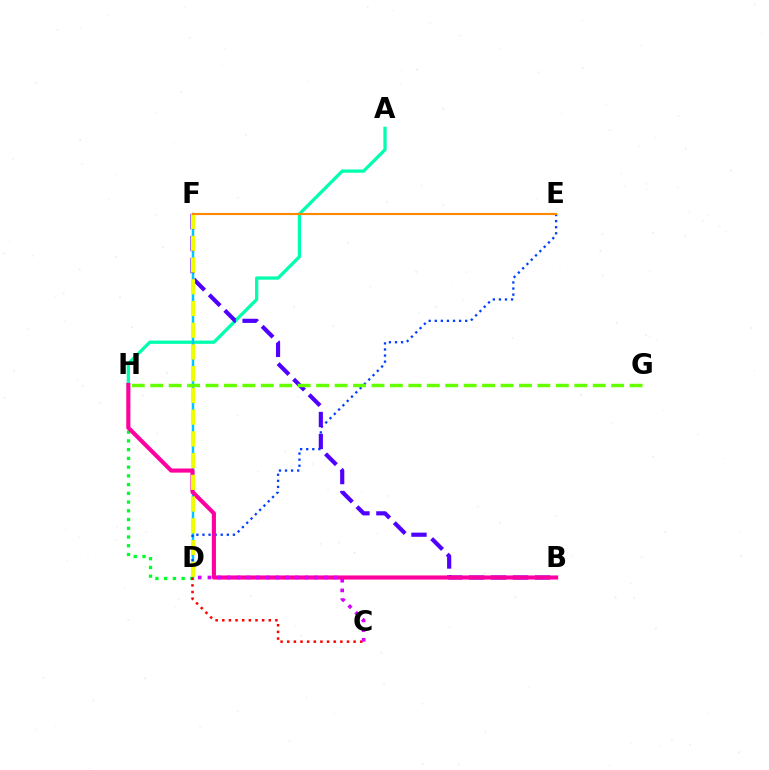{('A', 'H'): [{'color': '#00ffaf', 'line_style': 'solid', 'thickness': 2.36}], ('D', 'F'): [{'color': '#00c7ff', 'line_style': 'solid', 'thickness': 1.78}, {'color': '#eeff00', 'line_style': 'dashed', 'thickness': 2.95}], ('D', 'H'): [{'color': '#00ff27', 'line_style': 'dotted', 'thickness': 2.37}], ('D', 'E'): [{'color': '#003fff', 'line_style': 'dotted', 'thickness': 1.65}], ('C', 'D'): [{'color': '#ff0000', 'line_style': 'dotted', 'thickness': 1.8}, {'color': '#d600ff', 'line_style': 'dotted', 'thickness': 2.64}], ('B', 'F'): [{'color': '#4f00ff', 'line_style': 'dashed', 'thickness': 2.98}], ('B', 'H'): [{'color': '#ff00a0', 'line_style': 'solid', 'thickness': 2.96}], ('E', 'F'): [{'color': '#ff8800', 'line_style': 'solid', 'thickness': 1.53}], ('G', 'H'): [{'color': '#66ff00', 'line_style': 'dashed', 'thickness': 2.5}]}